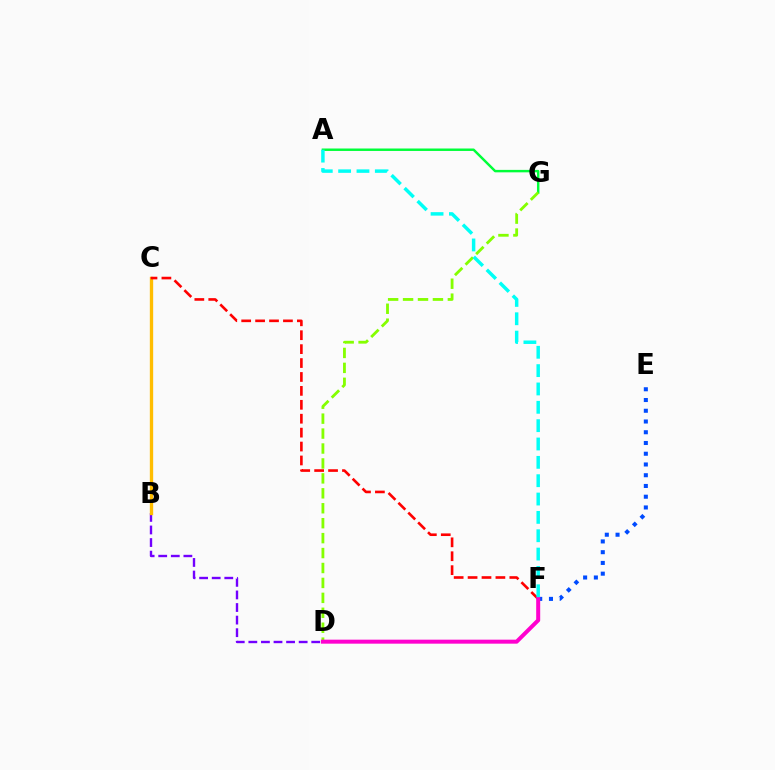{('B', 'D'): [{'color': '#7200ff', 'line_style': 'dashed', 'thickness': 1.71}], ('B', 'C'): [{'color': '#ffbd00', 'line_style': 'solid', 'thickness': 2.4}], ('E', 'F'): [{'color': '#004bff', 'line_style': 'dotted', 'thickness': 2.92}], ('A', 'G'): [{'color': '#00ff39', 'line_style': 'solid', 'thickness': 1.77}], ('C', 'F'): [{'color': '#ff0000', 'line_style': 'dashed', 'thickness': 1.89}], ('D', 'G'): [{'color': '#84ff00', 'line_style': 'dashed', 'thickness': 2.03}], ('D', 'F'): [{'color': '#ff00cf', 'line_style': 'solid', 'thickness': 2.88}], ('A', 'F'): [{'color': '#00fff6', 'line_style': 'dashed', 'thickness': 2.49}]}